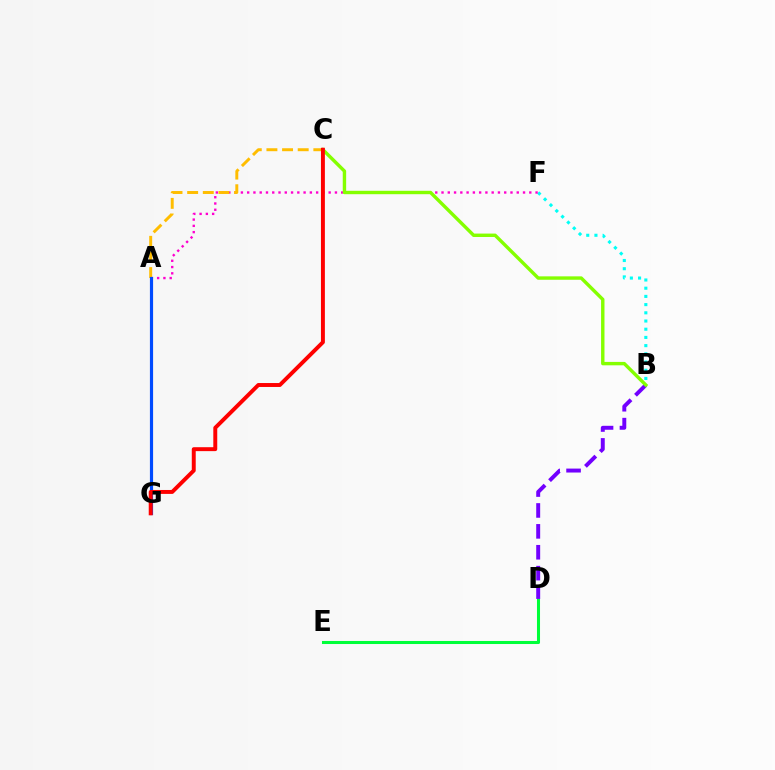{('D', 'E'): [{'color': '#00ff39', 'line_style': 'solid', 'thickness': 2.19}], ('B', 'F'): [{'color': '#00fff6', 'line_style': 'dotted', 'thickness': 2.23}], ('A', 'F'): [{'color': '#ff00cf', 'line_style': 'dotted', 'thickness': 1.7}], ('B', 'D'): [{'color': '#7200ff', 'line_style': 'dashed', 'thickness': 2.84}], ('A', 'C'): [{'color': '#ffbd00', 'line_style': 'dashed', 'thickness': 2.12}], ('A', 'G'): [{'color': '#004bff', 'line_style': 'solid', 'thickness': 2.28}], ('B', 'C'): [{'color': '#84ff00', 'line_style': 'solid', 'thickness': 2.45}], ('C', 'G'): [{'color': '#ff0000', 'line_style': 'solid', 'thickness': 2.83}]}